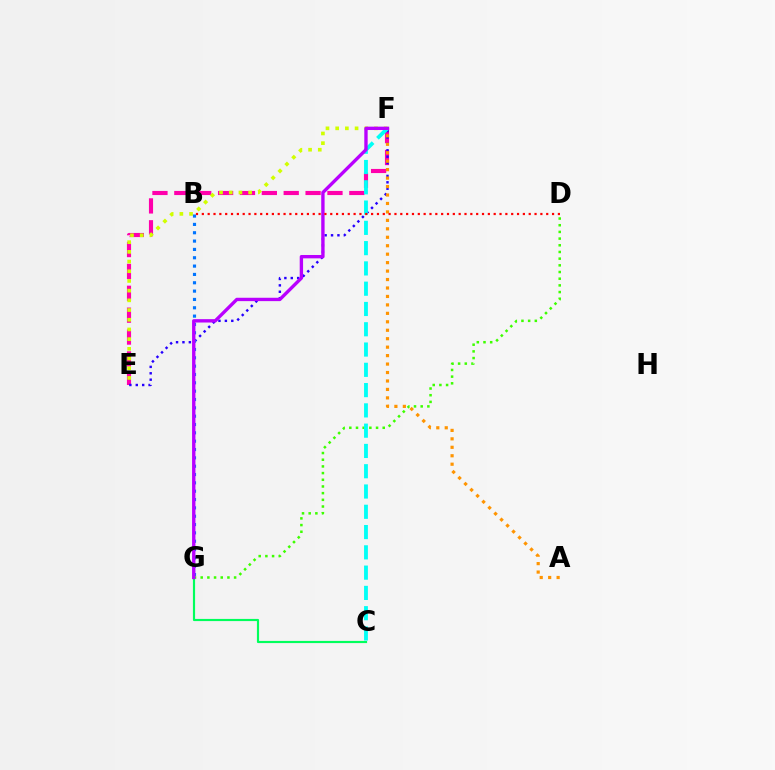{('E', 'F'): [{'color': '#ff00ac', 'line_style': 'dashed', 'thickness': 2.97}, {'color': '#2500ff', 'line_style': 'dotted', 'thickness': 1.74}, {'color': '#d1ff00', 'line_style': 'dotted', 'thickness': 2.64}], ('B', 'G'): [{'color': '#0074ff', 'line_style': 'dotted', 'thickness': 2.27}], ('D', 'G'): [{'color': '#3dff00', 'line_style': 'dotted', 'thickness': 1.82}], ('C', 'G'): [{'color': '#00ff5c', 'line_style': 'solid', 'thickness': 1.56}], ('A', 'F'): [{'color': '#ff9400', 'line_style': 'dotted', 'thickness': 2.3}], ('C', 'F'): [{'color': '#00fff6', 'line_style': 'dashed', 'thickness': 2.76}], ('F', 'G'): [{'color': '#b900ff', 'line_style': 'solid', 'thickness': 2.42}], ('B', 'D'): [{'color': '#ff0000', 'line_style': 'dotted', 'thickness': 1.59}]}